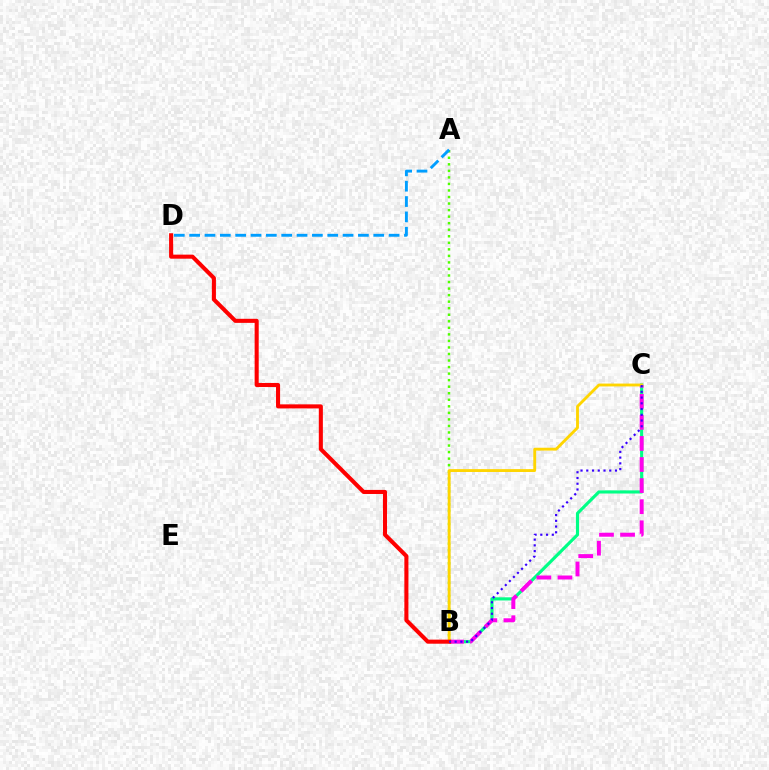{('A', 'B'): [{'color': '#4fff00', 'line_style': 'dotted', 'thickness': 1.78}], ('B', 'C'): [{'color': '#00ff86', 'line_style': 'solid', 'thickness': 2.26}, {'color': '#ff00ed', 'line_style': 'dashed', 'thickness': 2.86}, {'color': '#ffd500', 'line_style': 'solid', 'thickness': 2.06}, {'color': '#3700ff', 'line_style': 'dotted', 'thickness': 1.56}], ('A', 'D'): [{'color': '#009eff', 'line_style': 'dashed', 'thickness': 2.08}], ('B', 'D'): [{'color': '#ff0000', 'line_style': 'solid', 'thickness': 2.93}]}